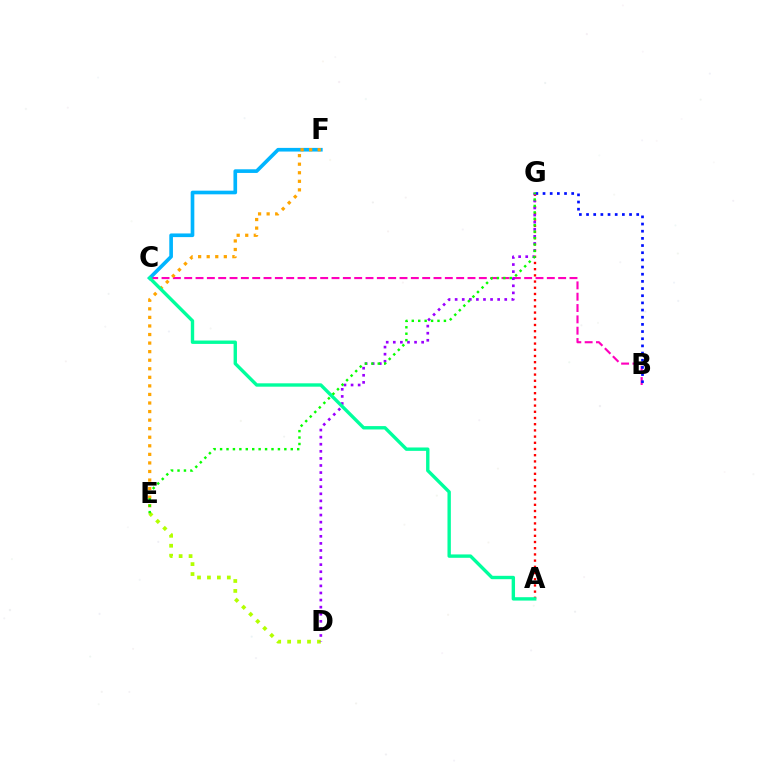{('B', 'C'): [{'color': '#ff00bd', 'line_style': 'dashed', 'thickness': 1.54}], ('C', 'F'): [{'color': '#00b5ff', 'line_style': 'solid', 'thickness': 2.63}], ('B', 'G'): [{'color': '#0010ff', 'line_style': 'dotted', 'thickness': 1.95}], ('E', 'F'): [{'color': '#ffa500', 'line_style': 'dotted', 'thickness': 2.33}], ('D', 'E'): [{'color': '#b3ff00', 'line_style': 'dotted', 'thickness': 2.7}], ('A', 'G'): [{'color': '#ff0000', 'line_style': 'dotted', 'thickness': 1.68}], ('D', 'G'): [{'color': '#9b00ff', 'line_style': 'dotted', 'thickness': 1.92}], ('A', 'C'): [{'color': '#00ff9d', 'line_style': 'solid', 'thickness': 2.43}], ('E', 'G'): [{'color': '#08ff00', 'line_style': 'dotted', 'thickness': 1.75}]}